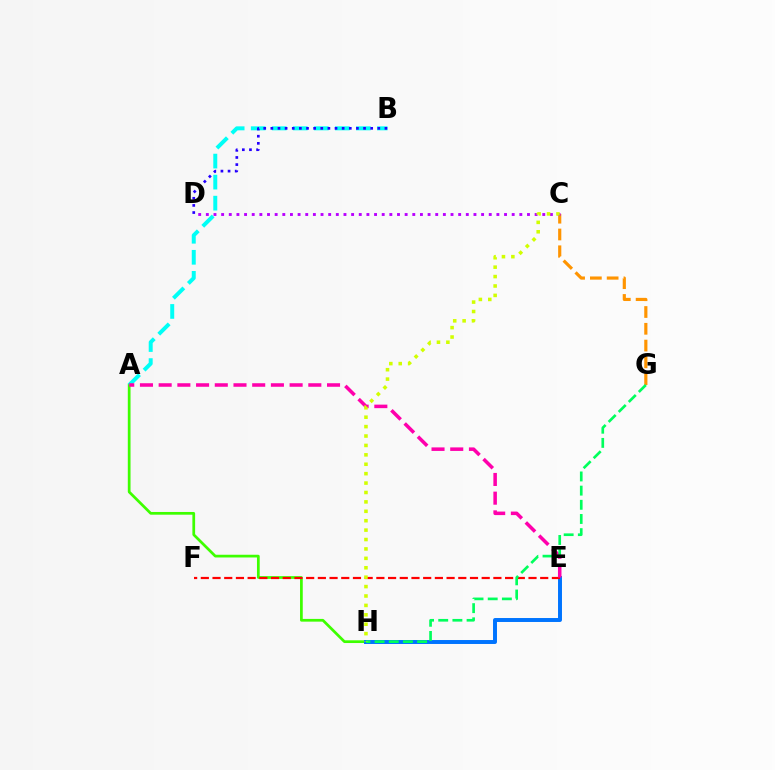{('A', 'H'): [{'color': '#3dff00', 'line_style': 'solid', 'thickness': 1.96}], ('E', 'H'): [{'color': '#0074ff', 'line_style': 'solid', 'thickness': 2.84}], ('A', 'B'): [{'color': '#00fff6', 'line_style': 'dashed', 'thickness': 2.86}], ('C', 'G'): [{'color': '#ff9400', 'line_style': 'dashed', 'thickness': 2.28}], ('B', 'D'): [{'color': '#2500ff', 'line_style': 'dotted', 'thickness': 1.94}], ('E', 'F'): [{'color': '#ff0000', 'line_style': 'dashed', 'thickness': 1.59}], ('C', 'D'): [{'color': '#b900ff', 'line_style': 'dotted', 'thickness': 2.08}], ('A', 'E'): [{'color': '#ff00ac', 'line_style': 'dashed', 'thickness': 2.54}], ('G', 'H'): [{'color': '#00ff5c', 'line_style': 'dashed', 'thickness': 1.93}], ('C', 'H'): [{'color': '#d1ff00', 'line_style': 'dotted', 'thickness': 2.56}]}